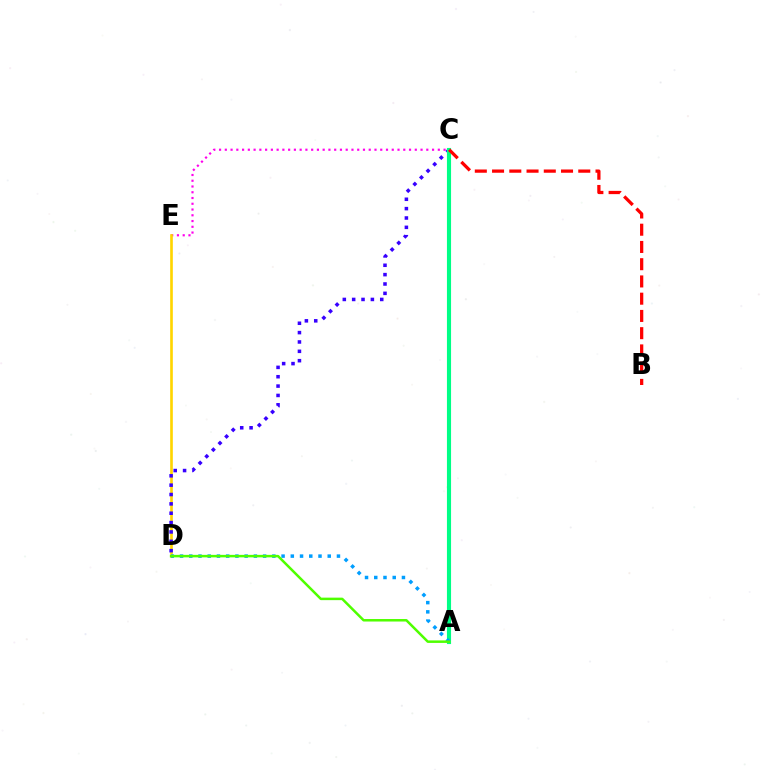{('C', 'E'): [{'color': '#ff00ed', 'line_style': 'dotted', 'thickness': 1.56}], ('D', 'E'): [{'color': '#ffd500', 'line_style': 'solid', 'thickness': 1.91}], ('C', 'D'): [{'color': '#3700ff', 'line_style': 'dotted', 'thickness': 2.54}], ('A', 'C'): [{'color': '#00ff86', 'line_style': 'solid', 'thickness': 2.96}], ('A', 'D'): [{'color': '#009eff', 'line_style': 'dotted', 'thickness': 2.51}, {'color': '#4fff00', 'line_style': 'solid', 'thickness': 1.8}], ('B', 'C'): [{'color': '#ff0000', 'line_style': 'dashed', 'thickness': 2.34}]}